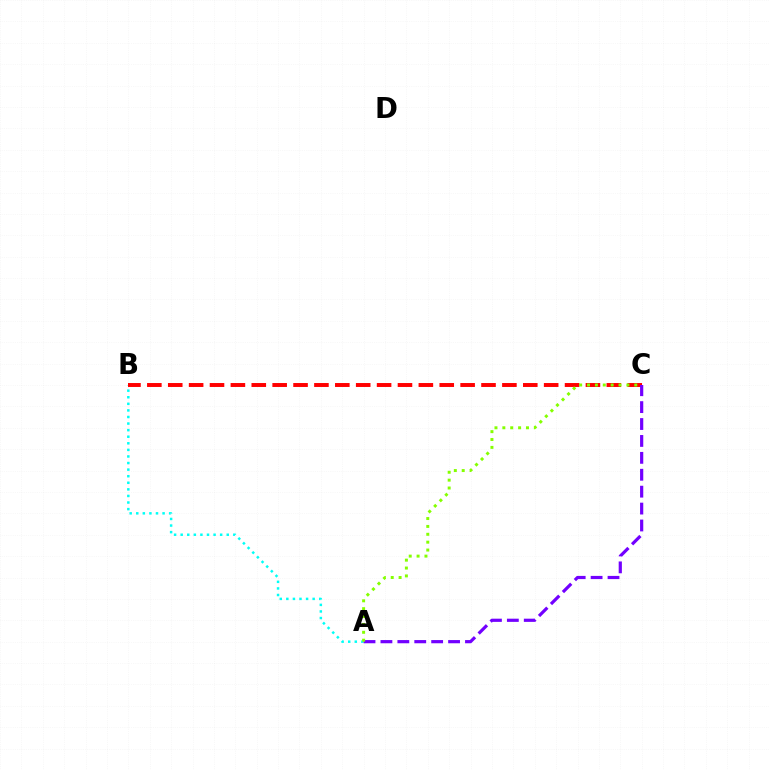{('A', 'B'): [{'color': '#00fff6', 'line_style': 'dotted', 'thickness': 1.79}], ('B', 'C'): [{'color': '#ff0000', 'line_style': 'dashed', 'thickness': 2.84}], ('A', 'C'): [{'color': '#7200ff', 'line_style': 'dashed', 'thickness': 2.3}, {'color': '#84ff00', 'line_style': 'dotted', 'thickness': 2.14}]}